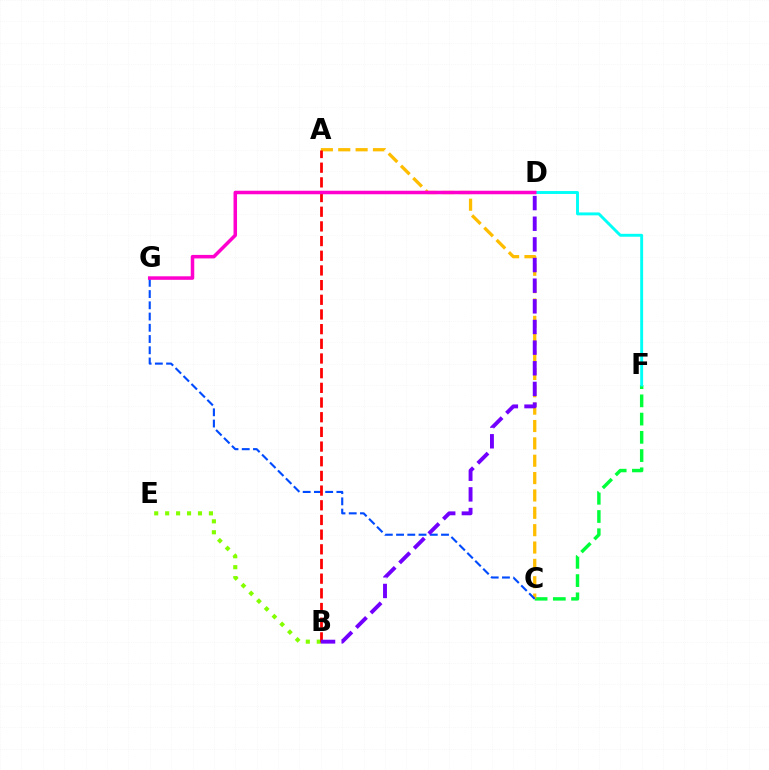{('B', 'E'): [{'color': '#84ff00', 'line_style': 'dotted', 'thickness': 2.97}], ('C', 'F'): [{'color': '#00ff39', 'line_style': 'dashed', 'thickness': 2.48}], ('A', 'C'): [{'color': '#ffbd00', 'line_style': 'dashed', 'thickness': 2.36}], ('C', 'G'): [{'color': '#004bff', 'line_style': 'dashed', 'thickness': 1.53}], ('D', 'F'): [{'color': '#00fff6', 'line_style': 'solid', 'thickness': 2.1}], ('A', 'B'): [{'color': '#ff0000', 'line_style': 'dashed', 'thickness': 1.99}], ('D', 'G'): [{'color': '#ff00cf', 'line_style': 'solid', 'thickness': 2.53}], ('B', 'D'): [{'color': '#7200ff', 'line_style': 'dashed', 'thickness': 2.81}]}